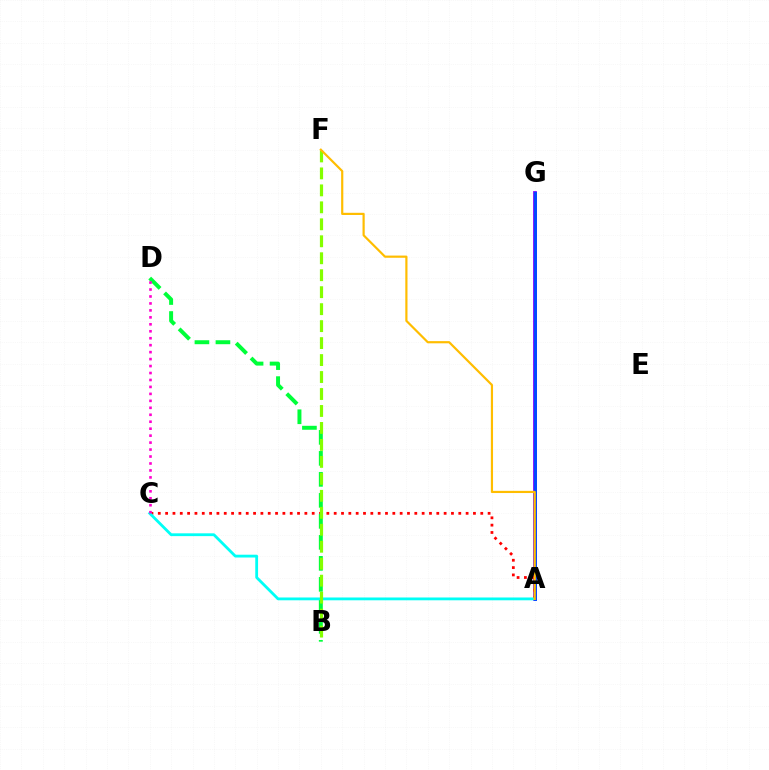{('A', 'G'): [{'color': '#7200ff', 'line_style': 'solid', 'thickness': 2.69}, {'color': '#004bff', 'line_style': 'solid', 'thickness': 2.08}], ('A', 'C'): [{'color': '#ff0000', 'line_style': 'dotted', 'thickness': 1.99}, {'color': '#00fff6', 'line_style': 'solid', 'thickness': 2.02}], ('B', 'D'): [{'color': '#00ff39', 'line_style': 'dashed', 'thickness': 2.85}], ('C', 'D'): [{'color': '#ff00cf', 'line_style': 'dotted', 'thickness': 1.89}], ('B', 'F'): [{'color': '#84ff00', 'line_style': 'dashed', 'thickness': 2.31}], ('A', 'F'): [{'color': '#ffbd00', 'line_style': 'solid', 'thickness': 1.57}]}